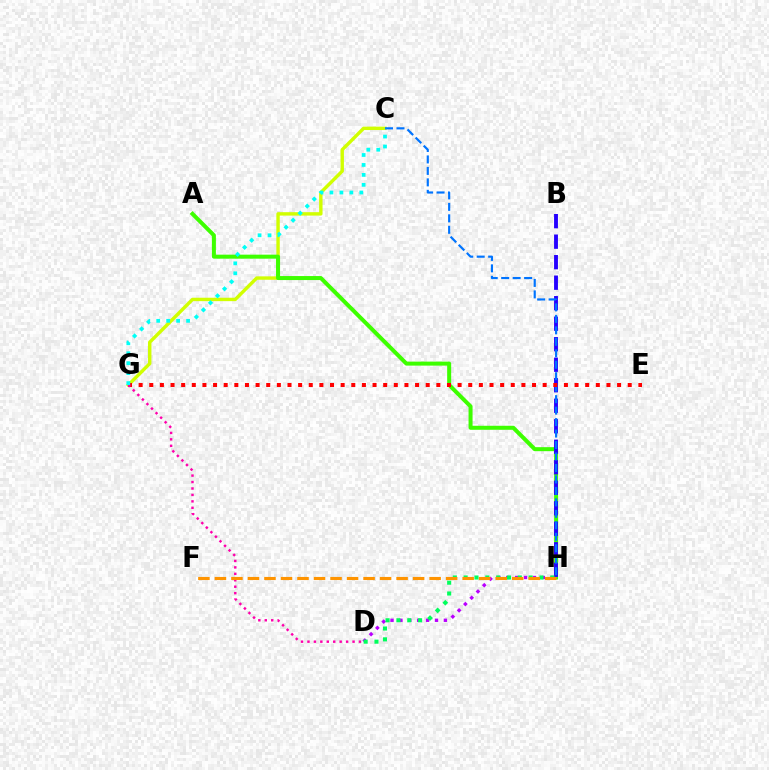{('C', 'G'): [{'color': '#d1ff00', 'line_style': 'solid', 'thickness': 2.46}, {'color': '#00fff6', 'line_style': 'dotted', 'thickness': 2.7}], ('A', 'H'): [{'color': '#3dff00', 'line_style': 'solid', 'thickness': 2.89}], ('D', 'H'): [{'color': '#b900ff', 'line_style': 'dotted', 'thickness': 2.42}, {'color': '#00ff5c', 'line_style': 'dotted', 'thickness': 2.94}], ('B', 'H'): [{'color': '#2500ff', 'line_style': 'dashed', 'thickness': 2.79}], ('C', 'H'): [{'color': '#0074ff', 'line_style': 'dashed', 'thickness': 1.56}], ('E', 'G'): [{'color': '#ff0000', 'line_style': 'dotted', 'thickness': 2.89}], ('D', 'G'): [{'color': '#ff00ac', 'line_style': 'dotted', 'thickness': 1.75}], ('F', 'H'): [{'color': '#ff9400', 'line_style': 'dashed', 'thickness': 2.24}]}